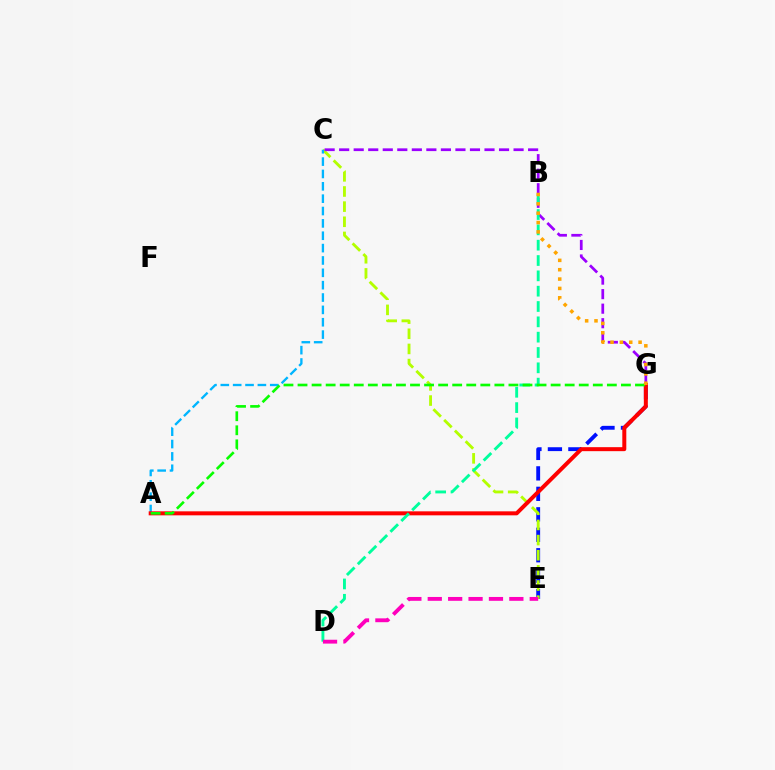{('E', 'G'): [{'color': '#0010ff', 'line_style': 'dashed', 'thickness': 2.78}], ('C', 'E'): [{'color': '#b3ff00', 'line_style': 'dashed', 'thickness': 2.06}], ('C', 'G'): [{'color': '#9b00ff', 'line_style': 'dashed', 'thickness': 1.97}], ('A', 'C'): [{'color': '#00b5ff', 'line_style': 'dashed', 'thickness': 1.68}], ('A', 'G'): [{'color': '#ff0000', 'line_style': 'solid', 'thickness': 2.88}, {'color': '#08ff00', 'line_style': 'dashed', 'thickness': 1.91}], ('B', 'D'): [{'color': '#00ff9d', 'line_style': 'dashed', 'thickness': 2.08}], ('D', 'E'): [{'color': '#ff00bd', 'line_style': 'dashed', 'thickness': 2.77}], ('B', 'G'): [{'color': '#ffa500', 'line_style': 'dotted', 'thickness': 2.54}]}